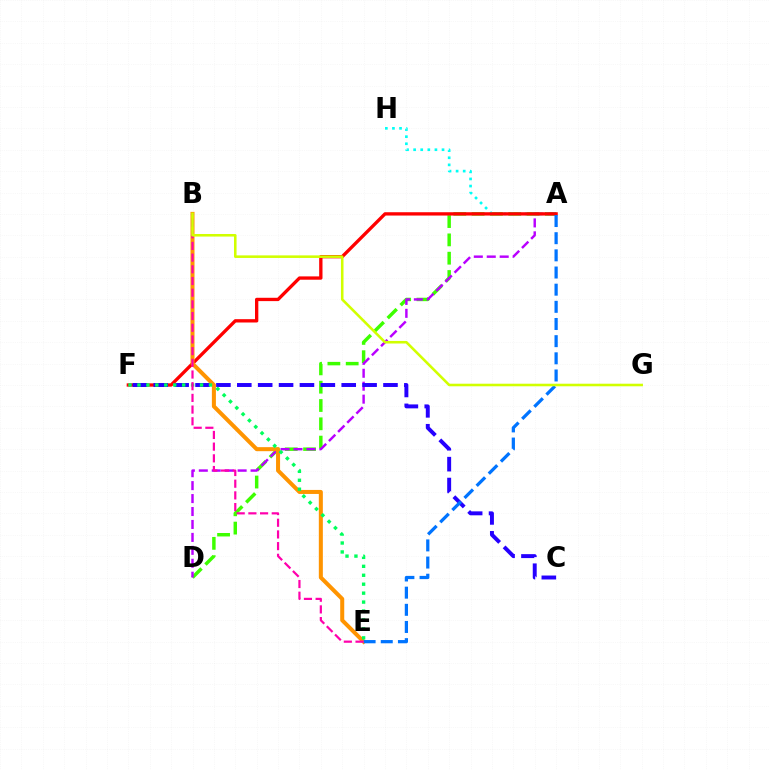{('A', 'D'): [{'color': '#3dff00', 'line_style': 'dashed', 'thickness': 2.49}, {'color': '#b900ff', 'line_style': 'dashed', 'thickness': 1.76}], ('A', 'H'): [{'color': '#00fff6', 'line_style': 'dotted', 'thickness': 1.93}], ('A', 'F'): [{'color': '#ff0000', 'line_style': 'solid', 'thickness': 2.39}], ('B', 'E'): [{'color': '#ff9400', 'line_style': 'solid', 'thickness': 2.9}, {'color': '#ff00ac', 'line_style': 'dashed', 'thickness': 1.59}], ('C', 'F'): [{'color': '#2500ff', 'line_style': 'dashed', 'thickness': 2.84}], ('A', 'E'): [{'color': '#0074ff', 'line_style': 'dashed', 'thickness': 2.33}], ('E', 'F'): [{'color': '#00ff5c', 'line_style': 'dotted', 'thickness': 2.43}], ('B', 'G'): [{'color': '#d1ff00', 'line_style': 'solid', 'thickness': 1.85}]}